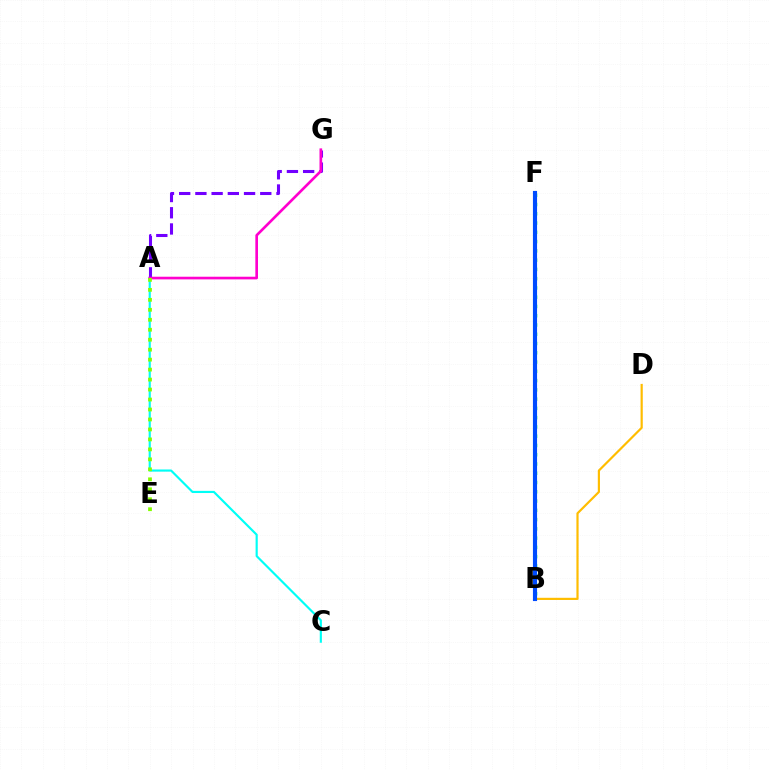{('A', 'C'): [{'color': '#00fff6', 'line_style': 'solid', 'thickness': 1.55}], ('A', 'G'): [{'color': '#7200ff', 'line_style': 'dashed', 'thickness': 2.2}, {'color': '#ff00cf', 'line_style': 'solid', 'thickness': 1.91}], ('B', 'F'): [{'color': '#00ff39', 'line_style': 'dotted', 'thickness': 2.52}, {'color': '#ff0000', 'line_style': 'solid', 'thickness': 2.05}, {'color': '#004bff', 'line_style': 'solid', 'thickness': 2.97}], ('A', 'E'): [{'color': '#84ff00', 'line_style': 'dotted', 'thickness': 2.71}], ('B', 'D'): [{'color': '#ffbd00', 'line_style': 'solid', 'thickness': 1.57}]}